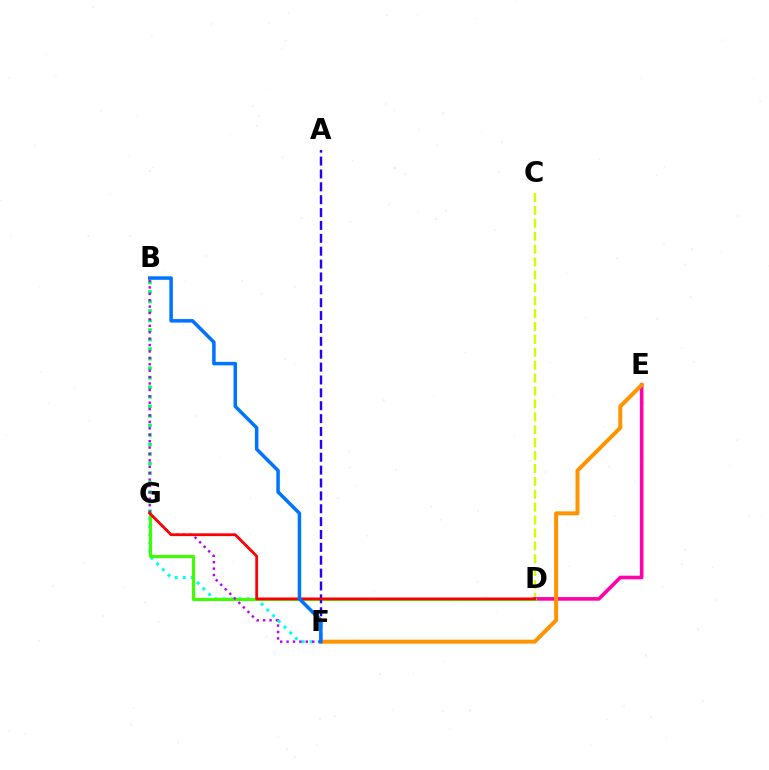{('F', 'G'): [{'color': '#00fff6', 'line_style': 'dotted', 'thickness': 2.2}], ('C', 'D'): [{'color': '#d1ff00', 'line_style': 'dashed', 'thickness': 1.75}], ('D', 'E'): [{'color': '#ff00ac', 'line_style': 'solid', 'thickness': 2.59}], ('D', 'G'): [{'color': '#3dff00', 'line_style': 'solid', 'thickness': 2.26}, {'color': '#ff0000', 'line_style': 'solid', 'thickness': 2.01}], ('B', 'G'): [{'color': '#00ff5c', 'line_style': 'dotted', 'thickness': 2.59}], ('A', 'F'): [{'color': '#2500ff', 'line_style': 'dashed', 'thickness': 1.75}], ('E', 'F'): [{'color': '#ff9400', 'line_style': 'solid', 'thickness': 2.87}], ('B', 'F'): [{'color': '#b900ff', 'line_style': 'dotted', 'thickness': 1.74}, {'color': '#0074ff', 'line_style': 'solid', 'thickness': 2.53}]}